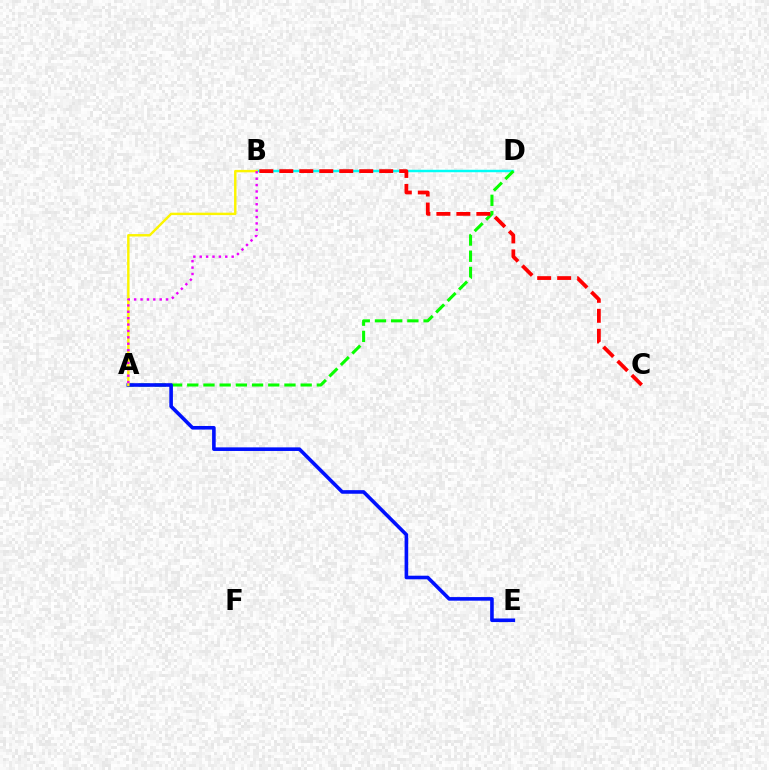{('B', 'D'): [{'color': '#00fff6', 'line_style': 'solid', 'thickness': 1.77}], ('A', 'D'): [{'color': '#08ff00', 'line_style': 'dashed', 'thickness': 2.2}], ('B', 'C'): [{'color': '#ff0000', 'line_style': 'dashed', 'thickness': 2.71}], ('A', 'E'): [{'color': '#0010ff', 'line_style': 'solid', 'thickness': 2.59}], ('A', 'B'): [{'color': '#fcf500', 'line_style': 'solid', 'thickness': 1.75}, {'color': '#ee00ff', 'line_style': 'dotted', 'thickness': 1.74}]}